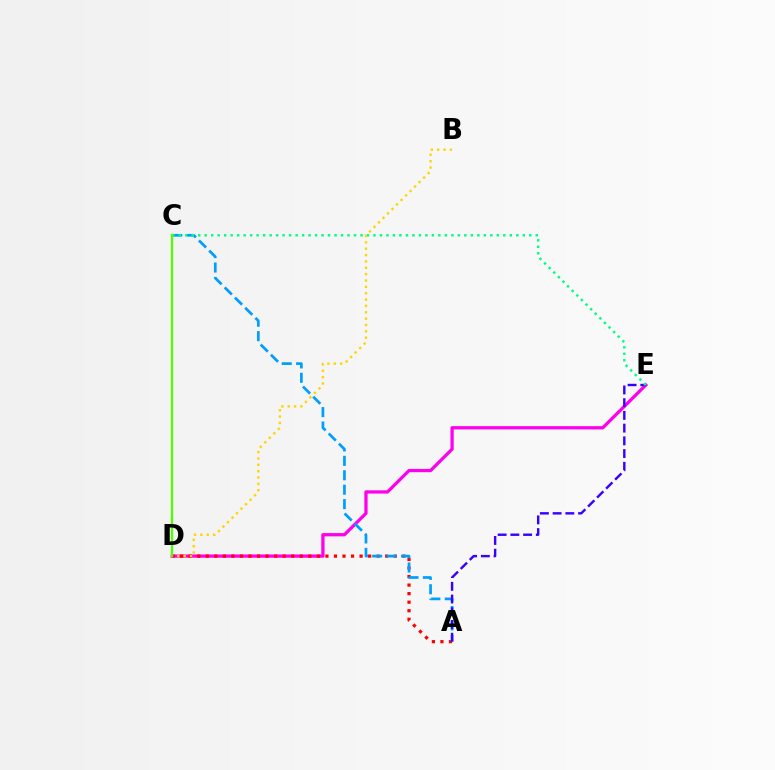{('D', 'E'): [{'color': '#ff00ed', 'line_style': 'solid', 'thickness': 2.35}], ('A', 'D'): [{'color': '#ff0000', 'line_style': 'dotted', 'thickness': 2.32}], ('A', 'C'): [{'color': '#009eff', 'line_style': 'dashed', 'thickness': 1.96}], ('A', 'E'): [{'color': '#3700ff', 'line_style': 'dashed', 'thickness': 1.73}], ('C', 'E'): [{'color': '#00ff86', 'line_style': 'dotted', 'thickness': 1.76}], ('B', 'D'): [{'color': '#ffd500', 'line_style': 'dotted', 'thickness': 1.73}], ('C', 'D'): [{'color': '#4fff00', 'line_style': 'solid', 'thickness': 1.65}]}